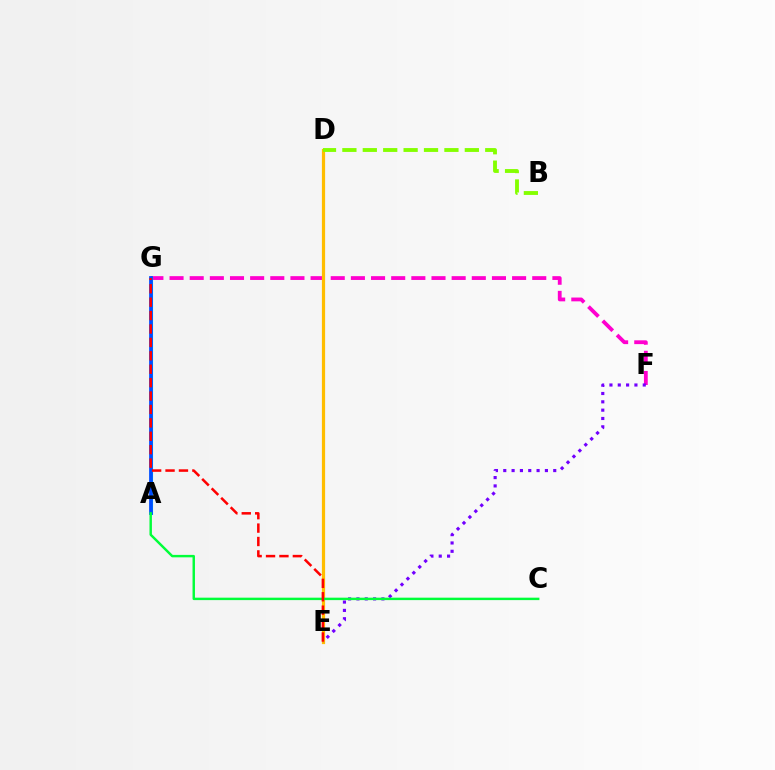{('F', 'G'): [{'color': '#ff00cf', 'line_style': 'dashed', 'thickness': 2.74}], ('D', 'E'): [{'color': '#ffbd00', 'line_style': 'solid', 'thickness': 2.31}], ('A', 'G'): [{'color': '#00fff6', 'line_style': 'solid', 'thickness': 2.24}, {'color': '#004bff', 'line_style': 'solid', 'thickness': 2.7}], ('E', 'F'): [{'color': '#7200ff', 'line_style': 'dotted', 'thickness': 2.26}], ('B', 'D'): [{'color': '#84ff00', 'line_style': 'dashed', 'thickness': 2.77}], ('A', 'C'): [{'color': '#00ff39', 'line_style': 'solid', 'thickness': 1.76}], ('E', 'G'): [{'color': '#ff0000', 'line_style': 'dashed', 'thickness': 1.82}]}